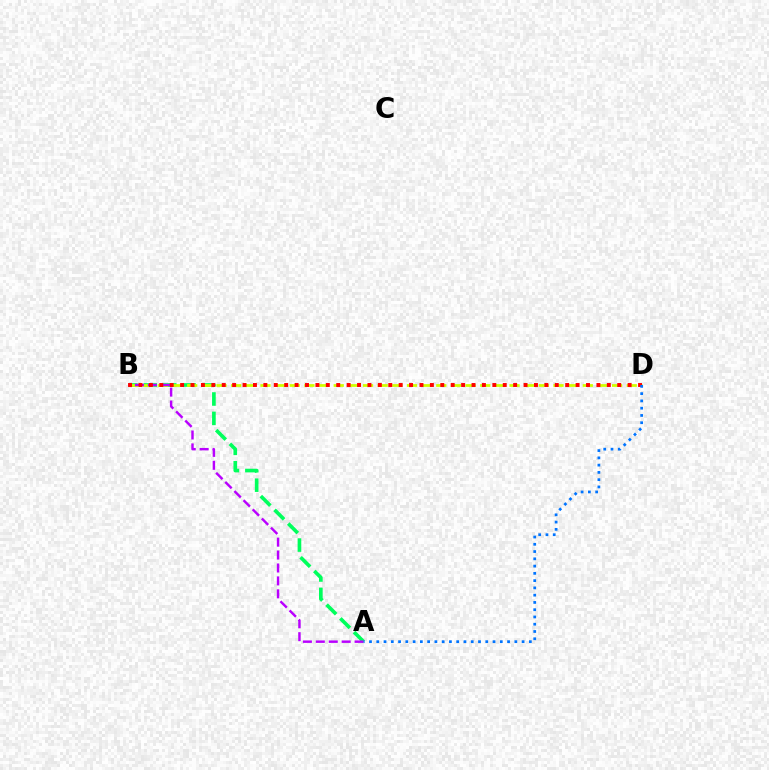{('A', 'B'): [{'color': '#00ff5c', 'line_style': 'dashed', 'thickness': 2.64}, {'color': '#b900ff', 'line_style': 'dashed', 'thickness': 1.76}], ('B', 'D'): [{'color': '#d1ff00', 'line_style': 'dashed', 'thickness': 1.99}, {'color': '#ff0000', 'line_style': 'dotted', 'thickness': 2.83}], ('A', 'D'): [{'color': '#0074ff', 'line_style': 'dotted', 'thickness': 1.97}]}